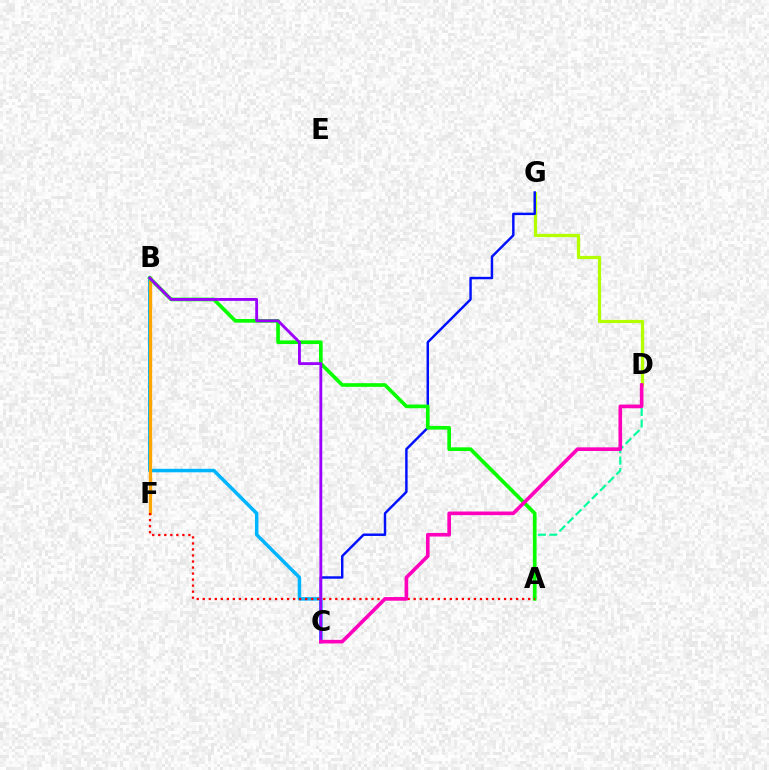{('D', 'G'): [{'color': '#b3ff00', 'line_style': 'solid', 'thickness': 2.32}], ('C', 'G'): [{'color': '#0010ff', 'line_style': 'solid', 'thickness': 1.76}], ('A', 'D'): [{'color': '#00ff9d', 'line_style': 'dashed', 'thickness': 1.56}], ('B', 'C'): [{'color': '#00b5ff', 'line_style': 'solid', 'thickness': 2.52}, {'color': '#9b00ff', 'line_style': 'solid', 'thickness': 2.06}], ('B', 'F'): [{'color': '#ffa500', 'line_style': 'solid', 'thickness': 2.37}], ('A', 'B'): [{'color': '#08ff00', 'line_style': 'solid', 'thickness': 2.64}], ('A', 'F'): [{'color': '#ff0000', 'line_style': 'dotted', 'thickness': 1.64}], ('C', 'D'): [{'color': '#ff00bd', 'line_style': 'solid', 'thickness': 2.62}]}